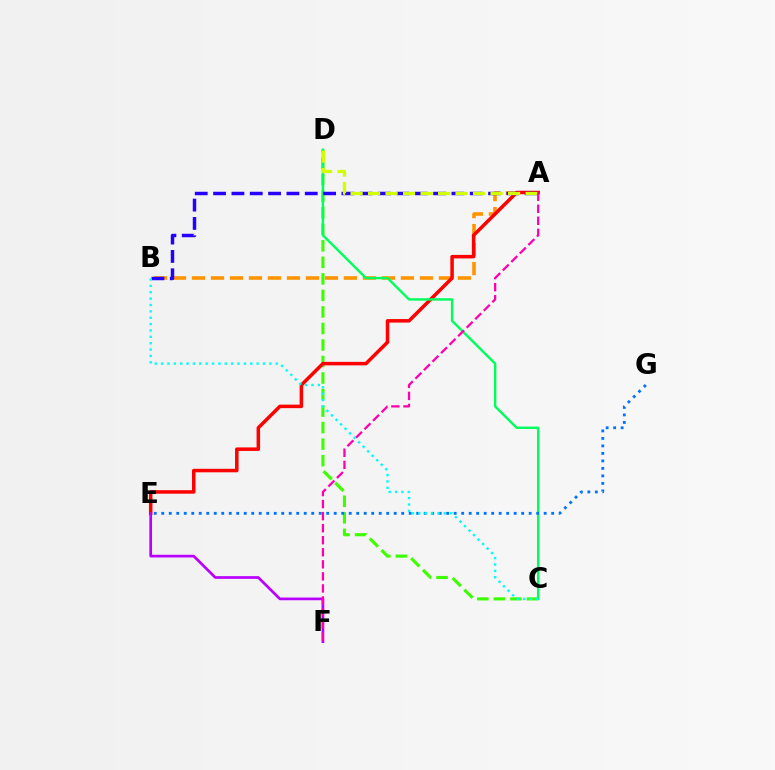{('A', 'B'): [{'color': '#ff9400', 'line_style': 'dashed', 'thickness': 2.58}, {'color': '#2500ff', 'line_style': 'dashed', 'thickness': 2.49}], ('C', 'D'): [{'color': '#3dff00', 'line_style': 'dashed', 'thickness': 2.24}, {'color': '#00ff5c', 'line_style': 'solid', 'thickness': 1.74}], ('A', 'E'): [{'color': '#ff0000', 'line_style': 'solid', 'thickness': 2.53}], ('E', 'G'): [{'color': '#0074ff', 'line_style': 'dotted', 'thickness': 2.04}], ('A', 'D'): [{'color': '#d1ff00', 'line_style': 'dashed', 'thickness': 2.38}], ('E', 'F'): [{'color': '#b900ff', 'line_style': 'solid', 'thickness': 1.94}], ('A', 'F'): [{'color': '#ff00ac', 'line_style': 'dashed', 'thickness': 1.64}], ('B', 'C'): [{'color': '#00fff6', 'line_style': 'dotted', 'thickness': 1.73}]}